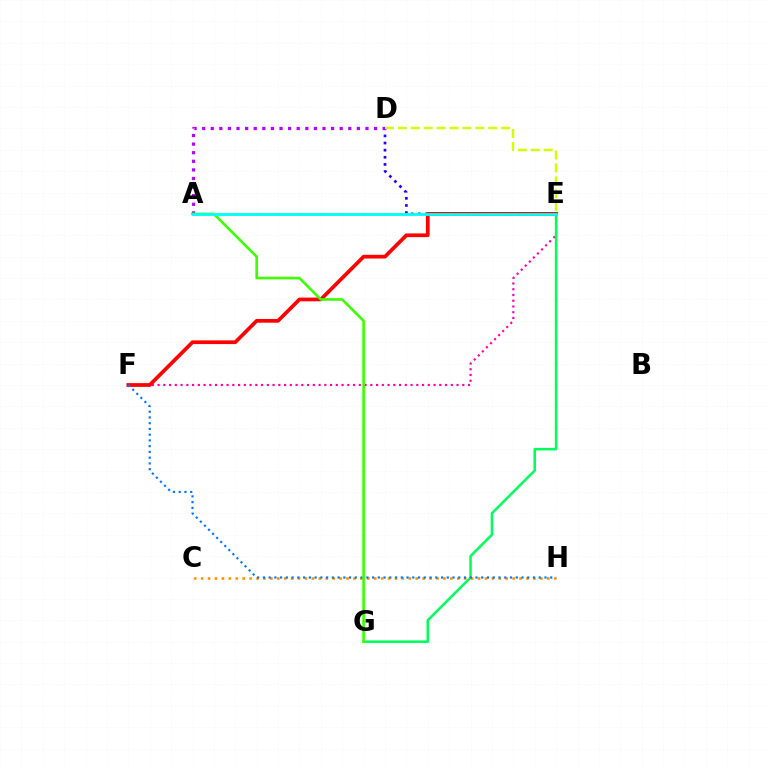{('E', 'F'): [{'color': '#ff00ac', 'line_style': 'dotted', 'thickness': 1.56}, {'color': '#ff0000', 'line_style': 'solid', 'thickness': 2.67}], ('E', 'G'): [{'color': '#00ff5c', 'line_style': 'solid', 'thickness': 1.83}], ('C', 'H'): [{'color': '#ff9400', 'line_style': 'dotted', 'thickness': 1.88}], ('D', 'E'): [{'color': '#2500ff', 'line_style': 'dotted', 'thickness': 1.94}, {'color': '#d1ff00', 'line_style': 'dashed', 'thickness': 1.75}], ('A', 'D'): [{'color': '#b900ff', 'line_style': 'dotted', 'thickness': 2.34}], ('F', 'H'): [{'color': '#0074ff', 'line_style': 'dotted', 'thickness': 1.56}], ('A', 'G'): [{'color': '#3dff00', 'line_style': 'solid', 'thickness': 1.89}], ('A', 'E'): [{'color': '#00fff6', 'line_style': 'solid', 'thickness': 2.03}]}